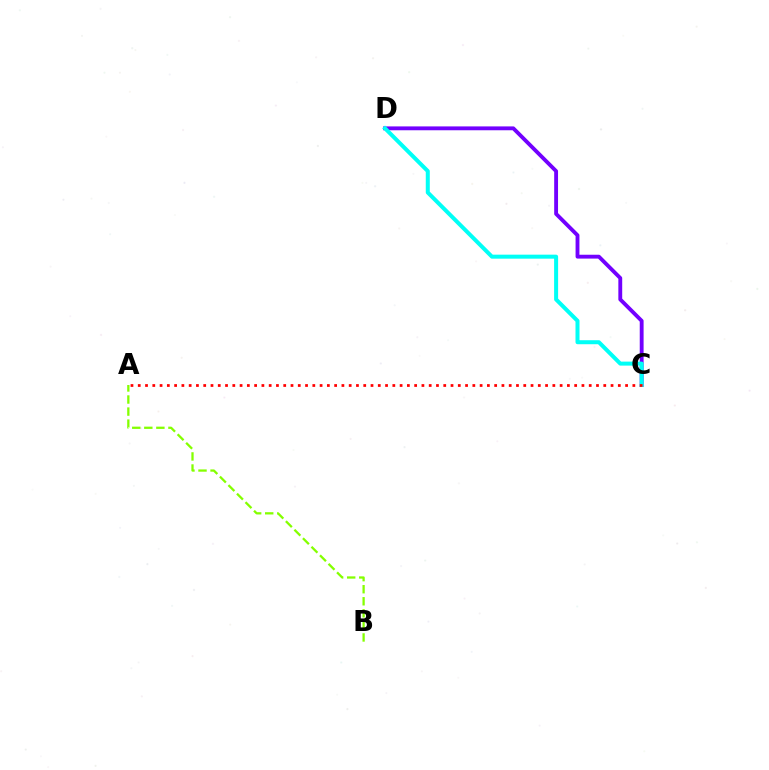{('C', 'D'): [{'color': '#7200ff', 'line_style': 'solid', 'thickness': 2.77}, {'color': '#00fff6', 'line_style': 'solid', 'thickness': 2.88}], ('A', 'B'): [{'color': '#84ff00', 'line_style': 'dashed', 'thickness': 1.64}], ('A', 'C'): [{'color': '#ff0000', 'line_style': 'dotted', 'thickness': 1.98}]}